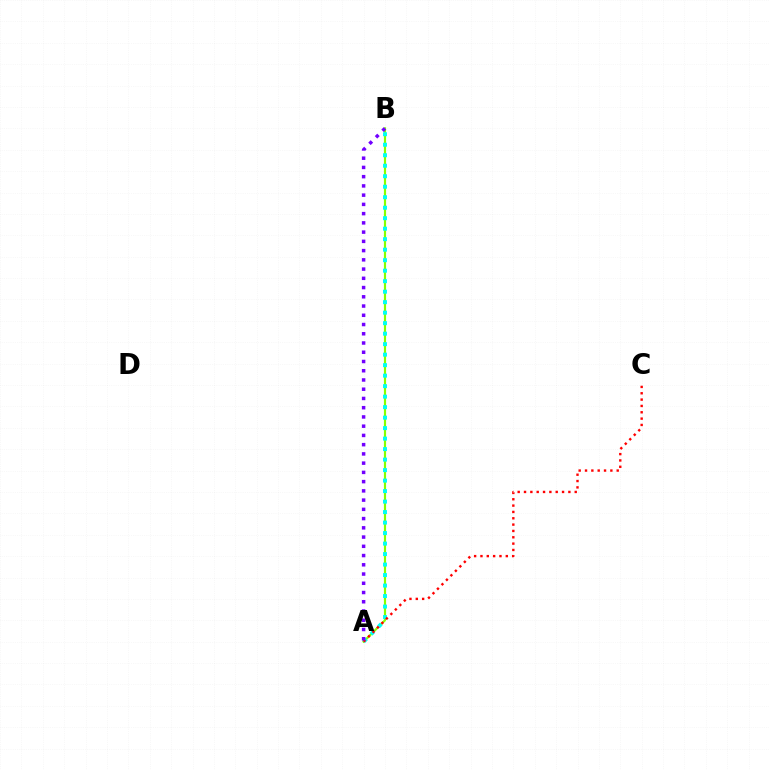{('A', 'B'): [{'color': '#84ff00', 'line_style': 'solid', 'thickness': 1.56}, {'color': '#00fff6', 'line_style': 'dotted', 'thickness': 2.85}, {'color': '#7200ff', 'line_style': 'dotted', 'thickness': 2.51}], ('A', 'C'): [{'color': '#ff0000', 'line_style': 'dotted', 'thickness': 1.72}]}